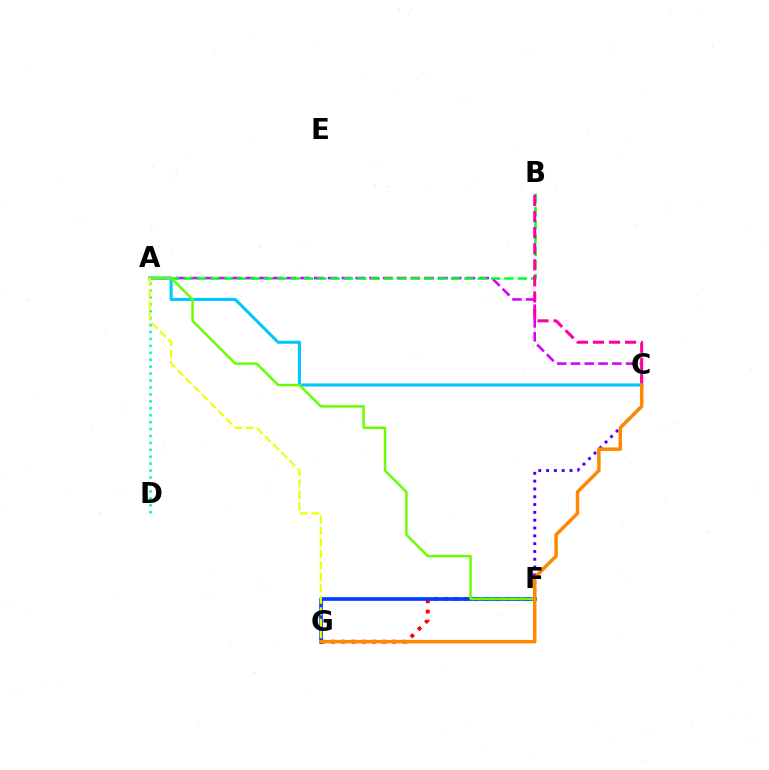{('C', 'F'): [{'color': '#4f00ff', 'line_style': 'dotted', 'thickness': 2.12}], ('F', 'G'): [{'color': '#ff0000', 'line_style': 'dotted', 'thickness': 2.78}, {'color': '#003fff', 'line_style': 'solid', 'thickness': 2.66}], ('A', 'C'): [{'color': '#d600ff', 'line_style': 'dashed', 'thickness': 1.87}, {'color': '#00c7ff', 'line_style': 'solid', 'thickness': 2.21}], ('A', 'B'): [{'color': '#00ff27', 'line_style': 'dashed', 'thickness': 1.82}], ('A', 'F'): [{'color': '#66ff00', 'line_style': 'solid', 'thickness': 1.78}], ('A', 'D'): [{'color': '#00ffaf', 'line_style': 'dotted', 'thickness': 1.88}], ('B', 'C'): [{'color': '#ff00a0', 'line_style': 'dashed', 'thickness': 2.18}], ('A', 'G'): [{'color': '#eeff00', 'line_style': 'dashed', 'thickness': 1.56}], ('C', 'G'): [{'color': '#ff8800', 'line_style': 'solid', 'thickness': 2.5}]}